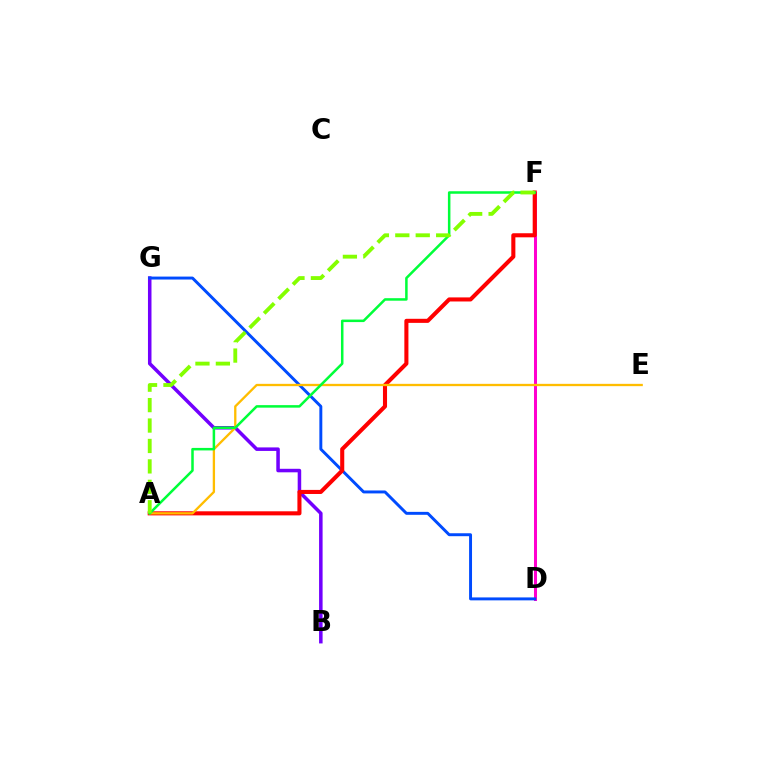{('D', 'F'): [{'color': '#00fff6', 'line_style': 'solid', 'thickness': 1.91}, {'color': '#ff00cf', 'line_style': 'solid', 'thickness': 2.17}], ('B', 'G'): [{'color': '#7200ff', 'line_style': 'solid', 'thickness': 2.54}], ('D', 'G'): [{'color': '#004bff', 'line_style': 'solid', 'thickness': 2.12}], ('A', 'F'): [{'color': '#ff0000', 'line_style': 'solid', 'thickness': 2.93}, {'color': '#00ff39', 'line_style': 'solid', 'thickness': 1.81}, {'color': '#84ff00', 'line_style': 'dashed', 'thickness': 2.77}], ('A', 'E'): [{'color': '#ffbd00', 'line_style': 'solid', 'thickness': 1.67}]}